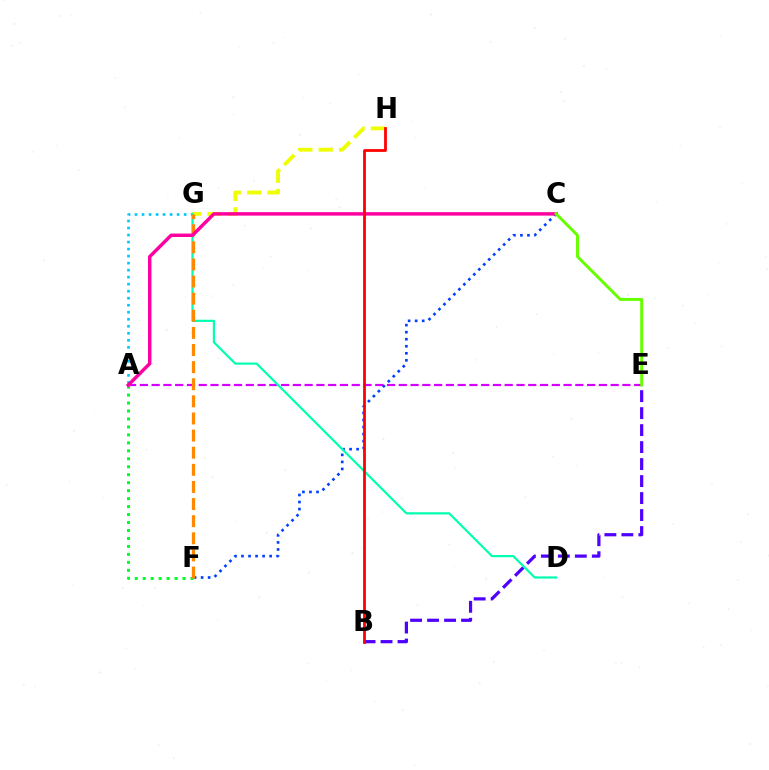{('A', 'E'): [{'color': '#d600ff', 'line_style': 'dashed', 'thickness': 1.6}], ('A', 'G'): [{'color': '#00c7ff', 'line_style': 'dotted', 'thickness': 1.91}], ('C', 'F'): [{'color': '#003fff', 'line_style': 'dotted', 'thickness': 1.91}], ('B', 'E'): [{'color': '#4f00ff', 'line_style': 'dashed', 'thickness': 2.31}], ('G', 'H'): [{'color': '#eeff00', 'line_style': 'dashed', 'thickness': 2.77}], ('D', 'G'): [{'color': '#00ffaf', 'line_style': 'solid', 'thickness': 1.57}], ('A', 'F'): [{'color': '#00ff27', 'line_style': 'dotted', 'thickness': 2.16}], ('F', 'G'): [{'color': '#ff8800', 'line_style': 'dashed', 'thickness': 2.33}], ('A', 'C'): [{'color': '#ff00a0', 'line_style': 'solid', 'thickness': 2.49}], ('C', 'E'): [{'color': '#66ff00', 'line_style': 'solid', 'thickness': 2.11}], ('B', 'H'): [{'color': '#ff0000', 'line_style': 'solid', 'thickness': 2.0}]}